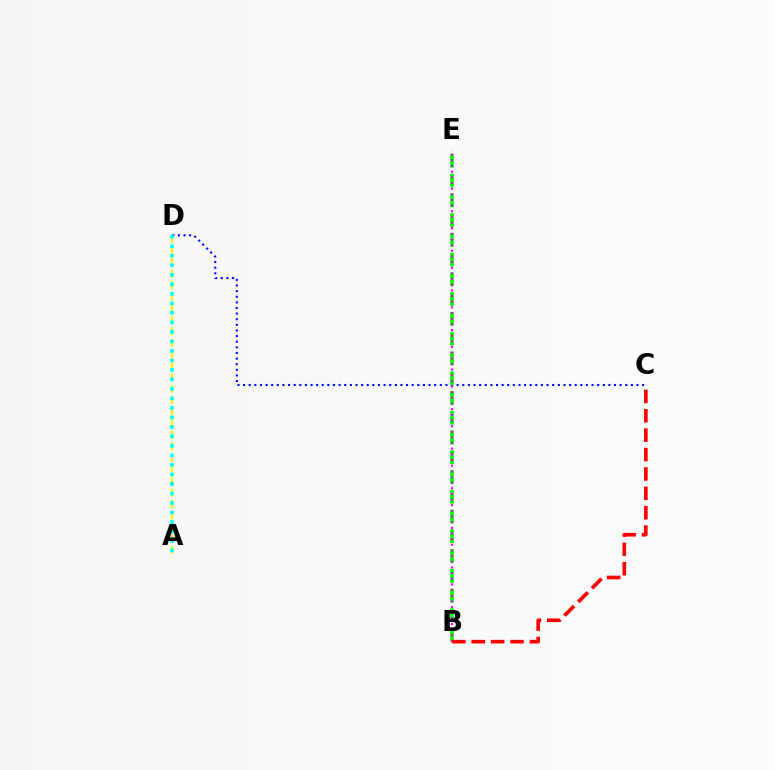{('C', 'D'): [{'color': '#0010ff', 'line_style': 'dotted', 'thickness': 1.53}], ('A', 'D'): [{'color': '#fcf500', 'line_style': 'dashed', 'thickness': 1.57}, {'color': '#00fff6', 'line_style': 'dotted', 'thickness': 2.58}], ('B', 'E'): [{'color': '#08ff00', 'line_style': 'dashed', 'thickness': 2.68}, {'color': '#ee00ff', 'line_style': 'dotted', 'thickness': 1.54}], ('B', 'C'): [{'color': '#ff0000', 'line_style': 'dashed', 'thickness': 2.63}]}